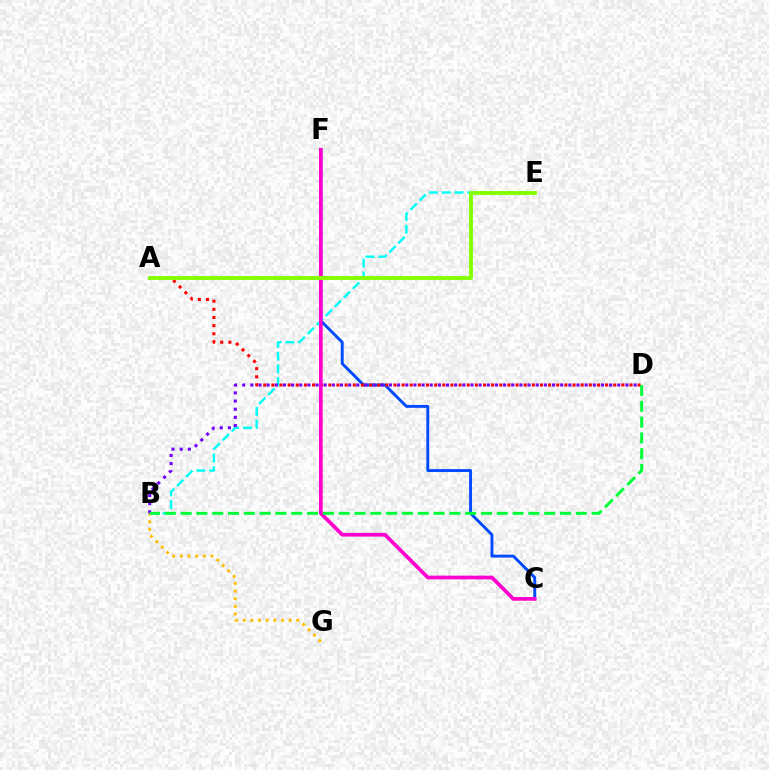{('B', 'G'): [{'color': '#ffbd00', 'line_style': 'dotted', 'thickness': 2.07}], ('C', 'F'): [{'color': '#004bff', 'line_style': 'solid', 'thickness': 2.11}, {'color': '#ff00cf', 'line_style': 'solid', 'thickness': 2.66}], ('B', 'E'): [{'color': '#00fff6', 'line_style': 'dashed', 'thickness': 1.74}], ('B', 'D'): [{'color': '#7200ff', 'line_style': 'dotted', 'thickness': 2.22}, {'color': '#00ff39', 'line_style': 'dashed', 'thickness': 2.15}], ('A', 'D'): [{'color': '#ff0000', 'line_style': 'dotted', 'thickness': 2.21}], ('A', 'E'): [{'color': '#84ff00', 'line_style': 'solid', 'thickness': 2.79}]}